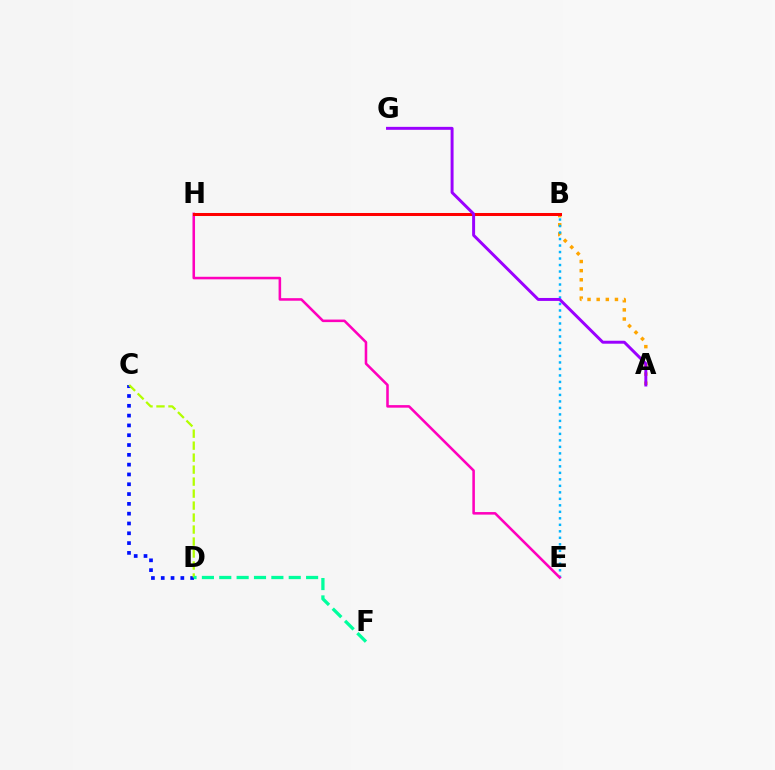{('B', 'H'): [{'color': '#08ff00', 'line_style': 'dashed', 'thickness': 2.12}, {'color': '#ff0000', 'line_style': 'solid', 'thickness': 2.18}], ('C', 'D'): [{'color': '#0010ff', 'line_style': 'dotted', 'thickness': 2.66}, {'color': '#b3ff00', 'line_style': 'dashed', 'thickness': 1.63}], ('A', 'B'): [{'color': '#ffa500', 'line_style': 'dotted', 'thickness': 2.48}], ('B', 'E'): [{'color': '#00b5ff', 'line_style': 'dotted', 'thickness': 1.76}], ('E', 'H'): [{'color': '#ff00bd', 'line_style': 'solid', 'thickness': 1.84}], ('A', 'G'): [{'color': '#9b00ff', 'line_style': 'solid', 'thickness': 2.13}], ('D', 'F'): [{'color': '#00ff9d', 'line_style': 'dashed', 'thickness': 2.36}]}